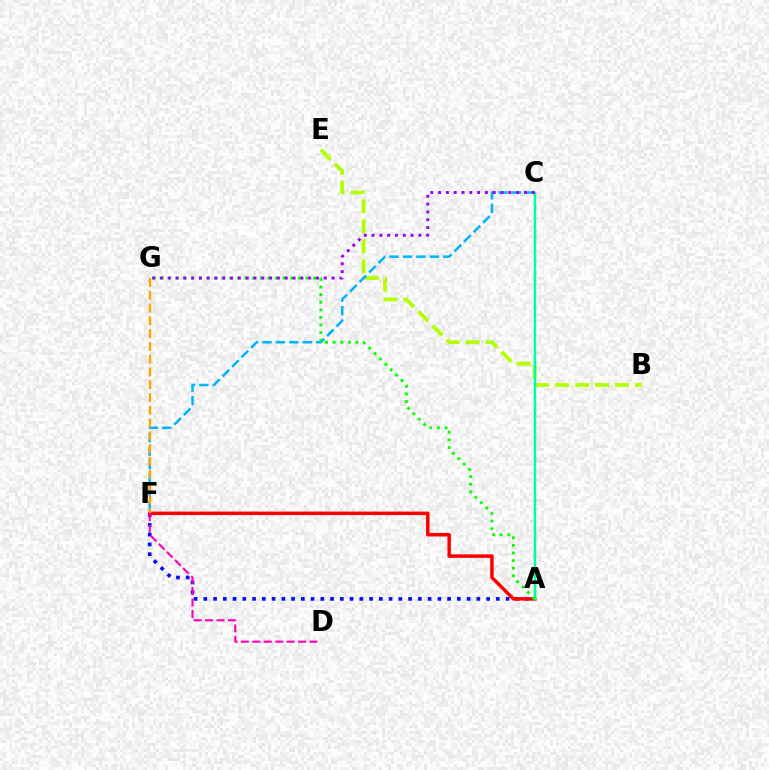{('A', 'F'): [{'color': '#0010ff', 'line_style': 'dotted', 'thickness': 2.65}, {'color': '#ff0000', 'line_style': 'solid', 'thickness': 2.52}], ('B', 'E'): [{'color': '#b3ff00', 'line_style': 'dashed', 'thickness': 2.71}], ('C', 'F'): [{'color': '#00b5ff', 'line_style': 'dashed', 'thickness': 1.83}], ('A', 'C'): [{'color': '#00ff9d', 'line_style': 'solid', 'thickness': 1.76}], ('A', 'G'): [{'color': '#08ff00', 'line_style': 'dotted', 'thickness': 2.07}], ('C', 'G'): [{'color': '#9b00ff', 'line_style': 'dotted', 'thickness': 2.12}], ('D', 'F'): [{'color': '#ff00bd', 'line_style': 'dashed', 'thickness': 1.55}], ('F', 'G'): [{'color': '#ffa500', 'line_style': 'dashed', 'thickness': 1.74}]}